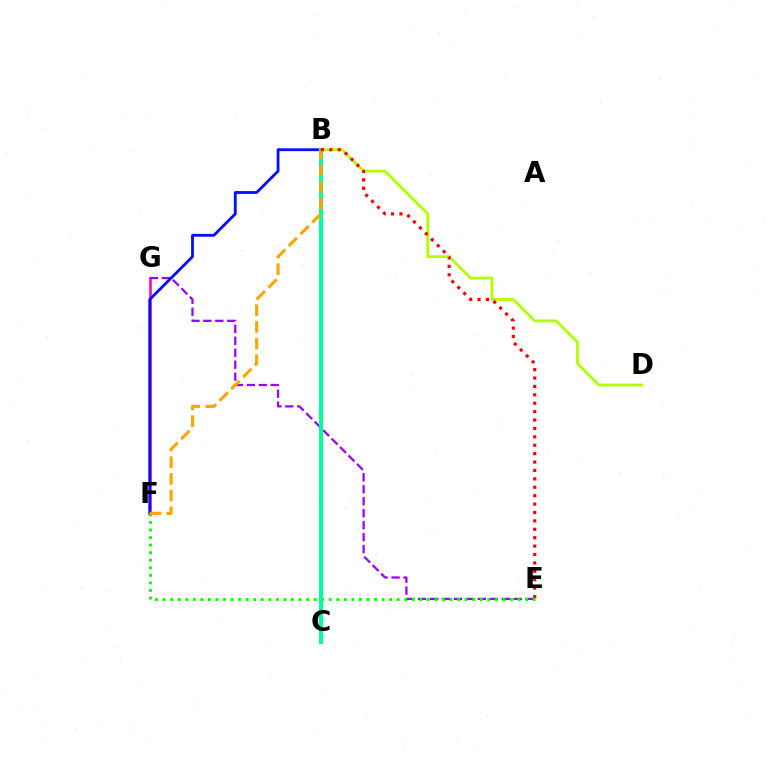{('F', 'G'): [{'color': '#ff00bd', 'line_style': 'solid', 'thickness': 1.85}], ('E', 'G'): [{'color': '#9b00ff', 'line_style': 'dashed', 'thickness': 1.63}], ('B', 'C'): [{'color': '#00b5ff', 'line_style': 'dashed', 'thickness': 2.21}, {'color': '#00ff9d', 'line_style': 'solid', 'thickness': 2.97}], ('B', 'F'): [{'color': '#0010ff', 'line_style': 'solid', 'thickness': 2.02}, {'color': '#ffa500', 'line_style': 'dashed', 'thickness': 2.26}], ('E', 'F'): [{'color': '#08ff00', 'line_style': 'dotted', 'thickness': 2.05}], ('B', 'D'): [{'color': '#b3ff00', 'line_style': 'solid', 'thickness': 2.04}], ('B', 'E'): [{'color': '#ff0000', 'line_style': 'dotted', 'thickness': 2.28}]}